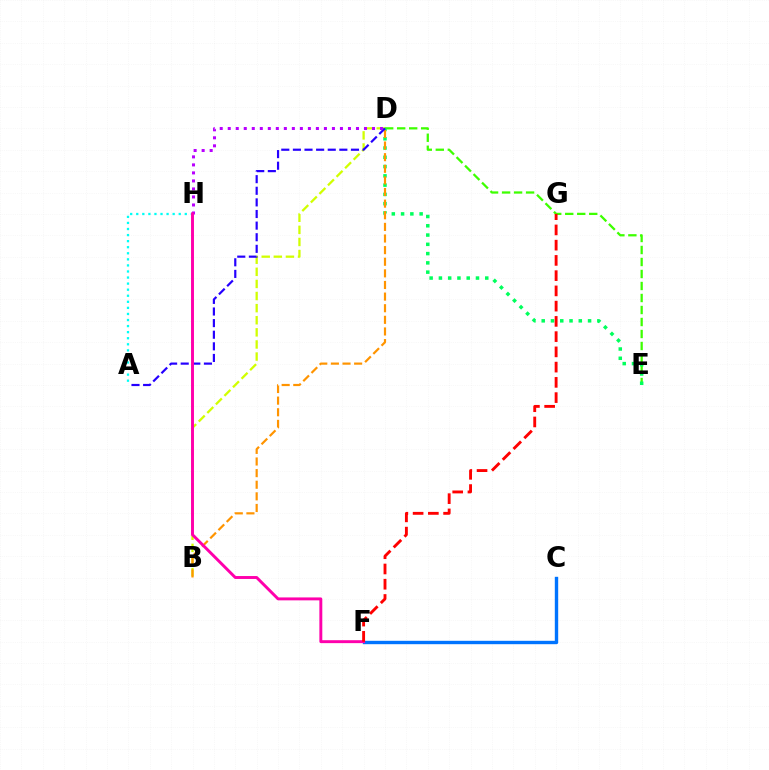{('D', 'E'): [{'color': '#3dff00', 'line_style': 'dashed', 'thickness': 1.63}, {'color': '#00ff5c', 'line_style': 'dotted', 'thickness': 2.52}], ('C', 'F'): [{'color': '#0074ff', 'line_style': 'solid', 'thickness': 2.44}], ('B', 'D'): [{'color': '#d1ff00', 'line_style': 'dashed', 'thickness': 1.64}, {'color': '#ff9400', 'line_style': 'dashed', 'thickness': 1.58}], ('A', 'H'): [{'color': '#00fff6', 'line_style': 'dotted', 'thickness': 1.65}], ('A', 'D'): [{'color': '#2500ff', 'line_style': 'dashed', 'thickness': 1.58}], ('D', 'H'): [{'color': '#b900ff', 'line_style': 'dotted', 'thickness': 2.18}], ('F', 'H'): [{'color': '#ff00ac', 'line_style': 'solid', 'thickness': 2.11}], ('F', 'G'): [{'color': '#ff0000', 'line_style': 'dashed', 'thickness': 2.07}]}